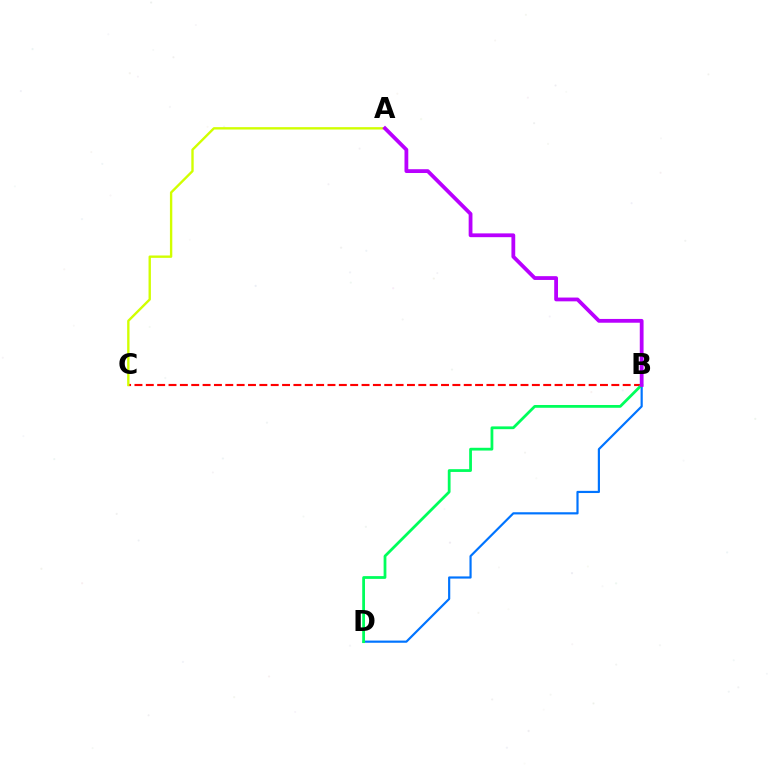{('B', 'C'): [{'color': '#ff0000', 'line_style': 'dashed', 'thickness': 1.54}], ('B', 'D'): [{'color': '#0074ff', 'line_style': 'solid', 'thickness': 1.57}, {'color': '#00ff5c', 'line_style': 'solid', 'thickness': 2.0}], ('A', 'C'): [{'color': '#d1ff00', 'line_style': 'solid', 'thickness': 1.71}], ('A', 'B'): [{'color': '#b900ff', 'line_style': 'solid', 'thickness': 2.73}]}